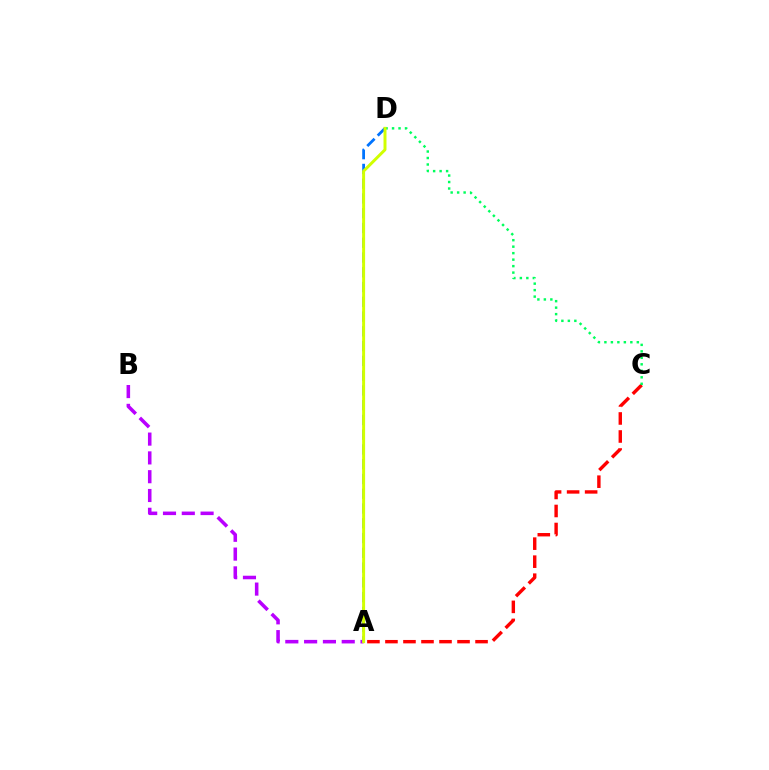{('A', 'B'): [{'color': '#b900ff', 'line_style': 'dashed', 'thickness': 2.55}], ('A', 'C'): [{'color': '#ff0000', 'line_style': 'dashed', 'thickness': 2.45}], ('C', 'D'): [{'color': '#00ff5c', 'line_style': 'dotted', 'thickness': 1.76}], ('A', 'D'): [{'color': '#0074ff', 'line_style': 'dashed', 'thickness': 2.01}, {'color': '#d1ff00', 'line_style': 'solid', 'thickness': 2.14}]}